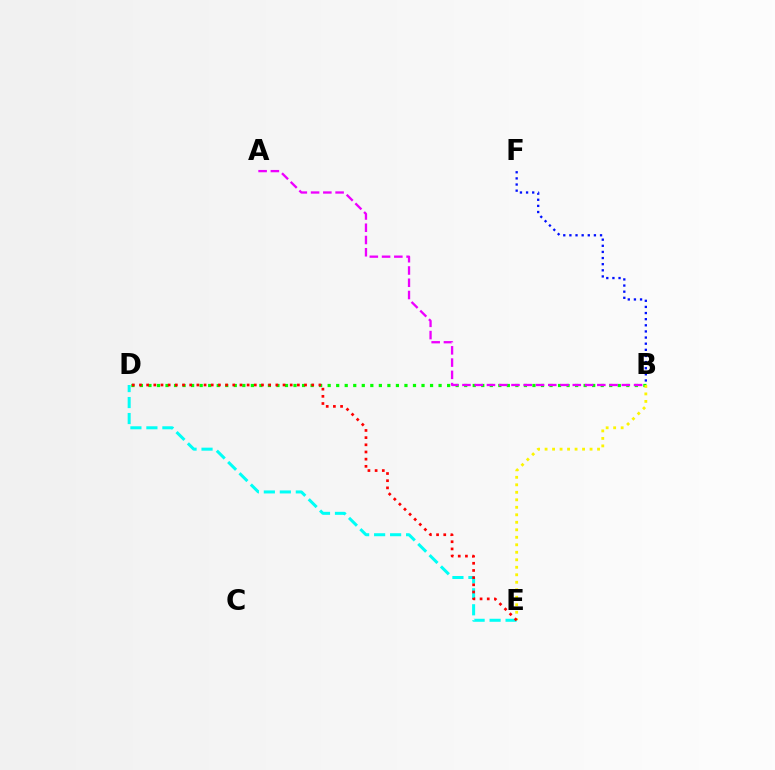{('B', 'D'): [{'color': '#08ff00', 'line_style': 'dotted', 'thickness': 2.32}], ('B', 'E'): [{'color': '#fcf500', 'line_style': 'dotted', 'thickness': 2.04}], ('A', 'B'): [{'color': '#ee00ff', 'line_style': 'dashed', 'thickness': 1.67}], ('B', 'F'): [{'color': '#0010ff', 'line_style': 'dotted', 'thickness': 1.66}], ('D', 'E'): [{'color': '#00fff6', 'line_style': 'dashed', 'thickness': 2.17}, {'color': '#ff0000', 'line_style': 'dotted', 'thickness': 1.95}]}